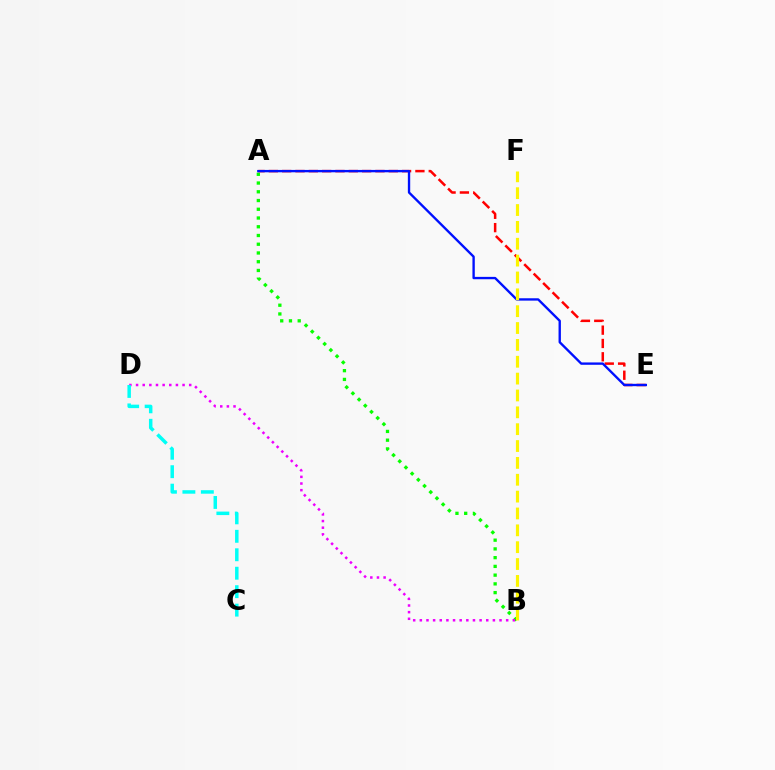{('A', 'B'): [{'color': '#08ff00', 'line_style': 'dotted', 'thickness': 2.38}], ('B', 'D'): [{'color': '#ee00ff', 'line_style': 'dotted', 'thickness': 1.8}], ('A', 'E'): [{'color': '#ff0000', 'line_style': 'dashed', 'thickness': 1.81}, {'color': '#0010ff', 'line_style': 'solid', 'thickness': 1.7}], ('C', 'D'): [{'color': '#00fff6', 'line_style': 'dashed', 'thickness': 2.51}], ('B', 'F'): [{'color': '#fcf500', 'line_style': 'dashed', 'thickness': 2.29}]}